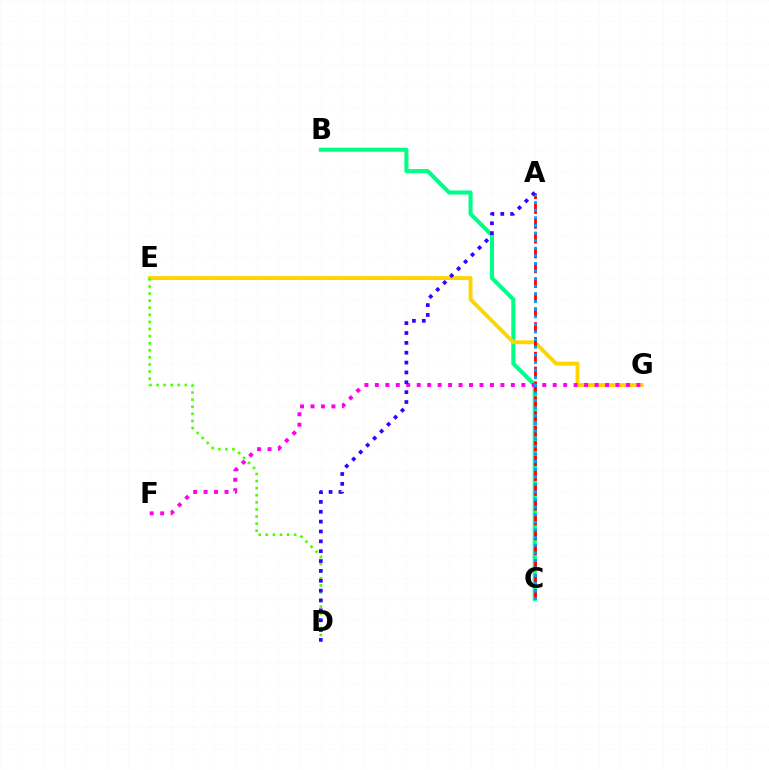{('B', 'C'): [{'color': '#00ff86', 'line_style': 'solid', 'thickness': 2.94}], ('E', 'G'): [{'color': '#ffd500', 'line_style': 'solid', 'thickness': 2.8}], ('A', 'C'): [{'color': '#ff0000', 'line_style': 'dashed', 'thickness': 2.01}, {'color': '#009eff', 'line_style': 'dotted', 'thickness': 2.07}], ('F', 'G'): [{'color': '#ff00ed', 'line_style': 'dotted', 'thickness': 2.84}], ('D', 'E'): [{'color': '#4fff00', 'line_style': 'dotted', 'thickness': 1.93}], ('A', 'D'): [{'color': '#3700ff', 'line_style': 'dotted', 'thickness': 2.68}]}